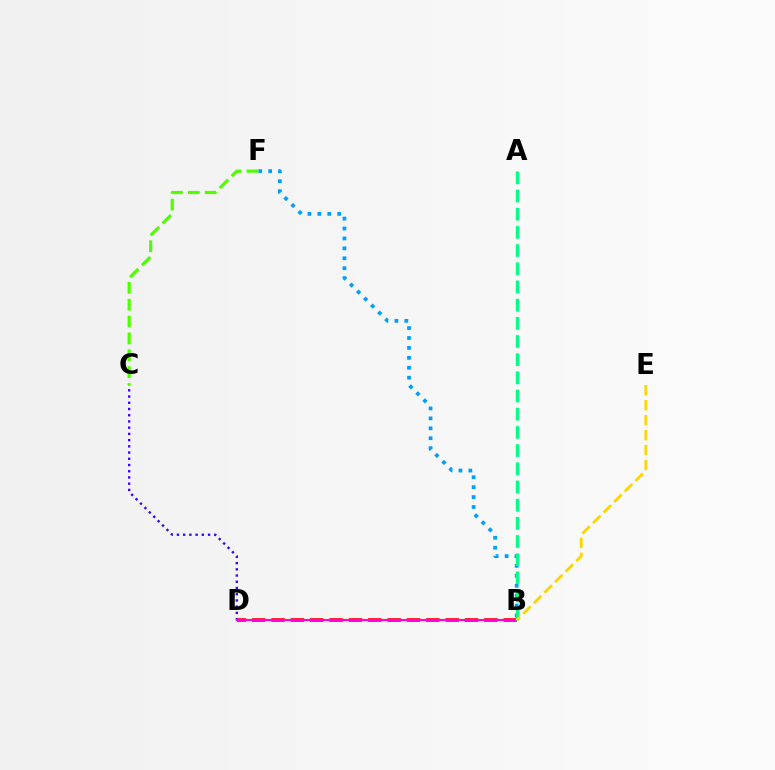{('B', 'F'): [{'color': '#009eff', 'line_style': 'dotted', 'thickness': 2.7}], ('C', 'D'): [{'color': '#3700ff', 'line_style': 'dotted', 'thickness': 1.69}], ('B', 'D'): [{'color': '#ff0000', 'line_style': 'dashed', 'thickness': 2.63}, {'color': '#ff00ed', 'line_style': 'solid', 'thickness': 1.5}], ('C', 'F'): [{'color': '#4fff00', 'line_style': 'dashed', 'thickness': 2.29}], ('A', 'B'): [{'color': '#00ff86', 'line_style': 'dashed', 'thickness': 2.47}], ('B', 'E'): [{'color': '#ffd500', 'line_style': 'dashed', 'thickness': 2.03}]}